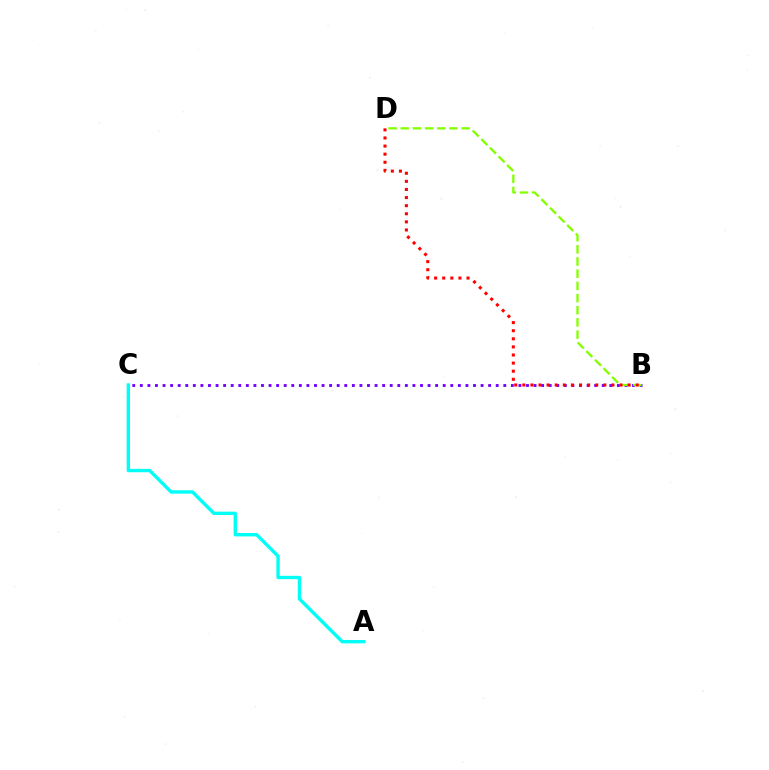{('A', 'C'): [{'color': '#00fff6', 'line_style': 'solid', 'thickness': 2.43}], ('B', 'C'): [{'color': '#7200ff', 'line_style': 'dotted', 'thickness': 2.06}], ('B', 'D'): [{'color': '#84ff00', 'line_style': 'dashed', 'thickness': 1.65}, {'color': '#ff0000', 'line_style': 'dotted', 'thickness': 2.2}]}